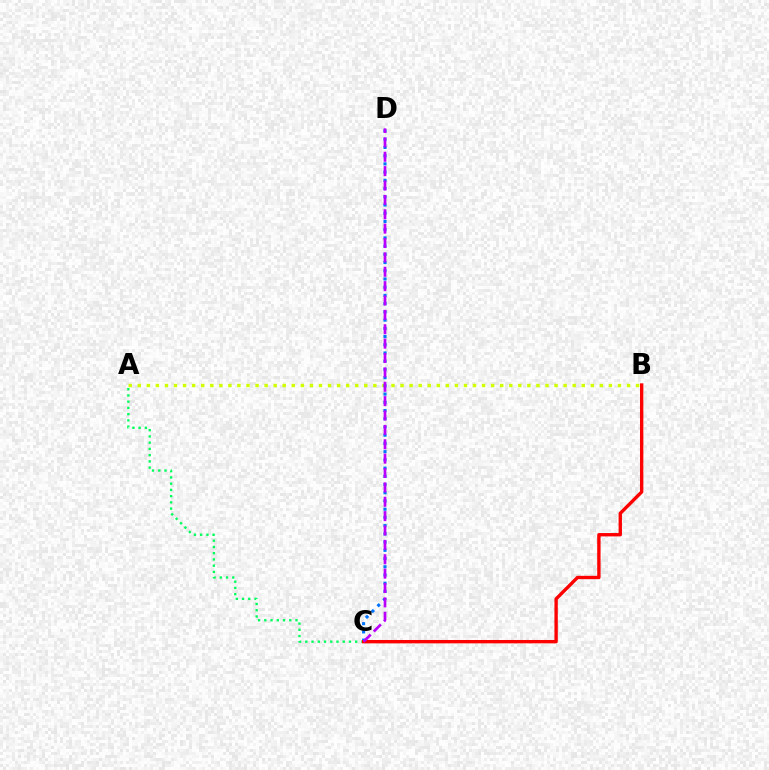{('A', 'B'): [{'color': '#d1ff00', 'line_style': 'dotted', 'thickness': 2.46}], ('C', 'D'): [{'color': '#0074ff', 'line_style': 'dotted', 'thickness': 2.23}, {'color': '#b900ff', 'line_style': 'dashed', 'thickness': 1.95}], ('A', 'C'): [{'color': '#00ff5c', 'line_style': 'dotted', 'thickness': 1.69}], ('B', 'C'): [{'color': '#ff0000', 'line_style': 'solid', 'thickness': 2.42}]}